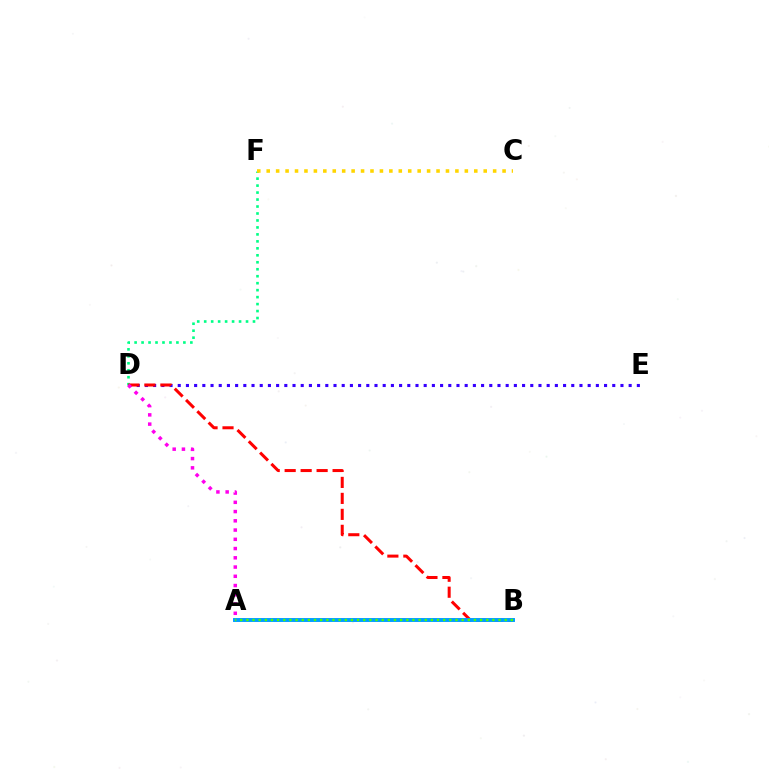{('D', 'E'): [{'color': '#3700ff', 'line_style': 'dotted', 'thickness': 2.23}], ('D', 'F'): [{'color': '#00ff86', 'line_style': 'dotted', 'thickness': 1.89}], ('B', 'D'): [{'color': '#ff0000', 'line_style': 'dashed', 'thickness': 2.17}], ('A', 'B'): [{'color': '#009eff', 'line_style': 'solid', 'thickness': 2.82}, {'color': '#4fff00', 'line_style': 'dotted', 'thickness': 1.67}], ('C', 'F'): [{'color': '#ffd500', 'line_style': 'dotted', 'thickness': 2.56}], ('A', 'D'): [{'color': '#ff00ed', 'line_style': 'dotted', 'thickness': 2.51}]}